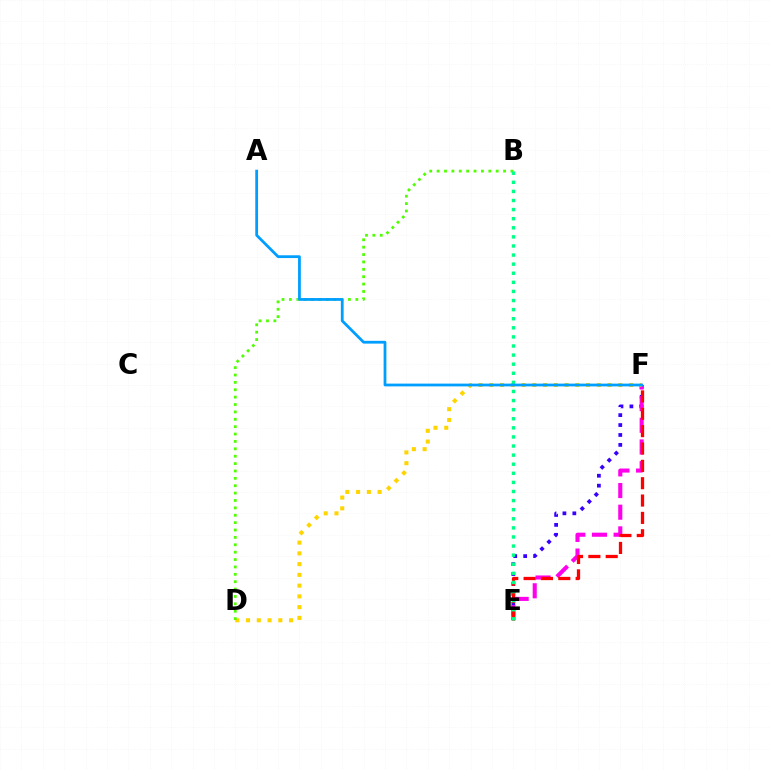{('E', 'F'): [{'color': '#3700ff', 'line_style': 'dotted', 'thickness': 2.7}, {'color': '#ff00ed', 'line_style': 'dashed', 'thickness': 2.94}, {'color': '#ff0000', 'line_style': 'dashed', 'thickness': 2.36}], ('D', 'F'): [{'color': '#ffd500', 'line_style': 'dotted', 'thickness': 2.92}], ('B', 'D'): [{'color': '#4fff00', 'line_style': 'dotted', 'thickness': 2.01}], ('B', 'E'): [{'color': '#00ff86', 'line_style': 'dotted', 'thickness': 2.47}], ('A', 'F'): [{'color': '#009eff', 'line_style': 'solid', 'thickness': 2.0}]}